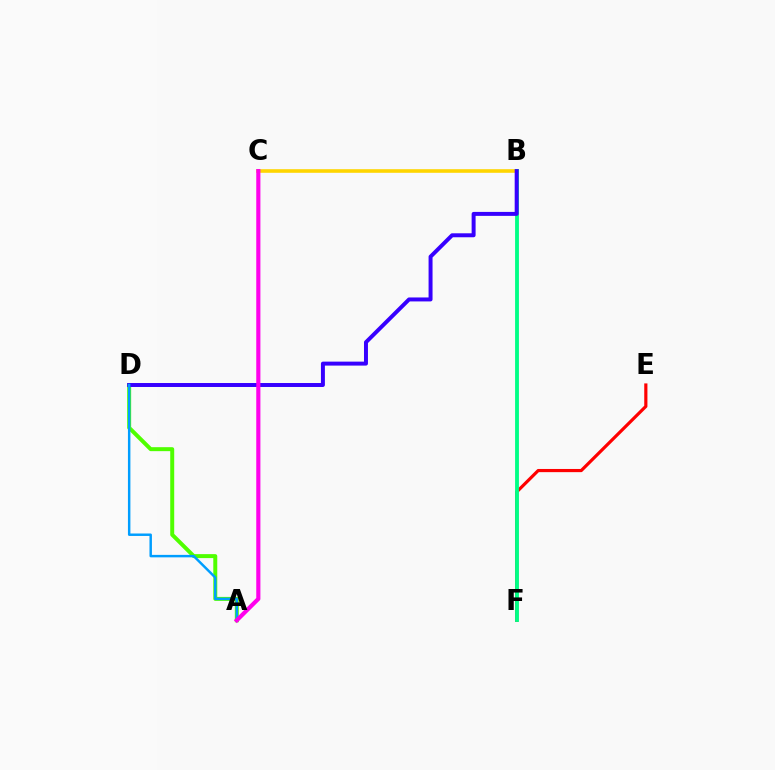{('A', 'D'): [{'color': '#4fff00', 'line_style': 'solid', 'thickness': 2.86}, {'color': '#009eff', 'line_style': 'solid', 'thickness': 1.77}], ('E', 'F'): [{'color': '#ff0000', 'line_style': 'solid', 'thickness': 2.29}], ('B', 'C'): [{'color': '#ffd500', 'line_style': 'solid', 'thickness': 2.6}], ('B', 'F'): [{'color': '#00ff86', 'line_style': 'solid', 'thickness': 2.77}], ('B', 'D'): [{'color': '#3700ff', 'line_style': 'solid', 'thickness': 2.85}], ('A', 'C'): [{'color': '#ff00ed', 'line_style': 'solid', 'thickness': 2.98}]}